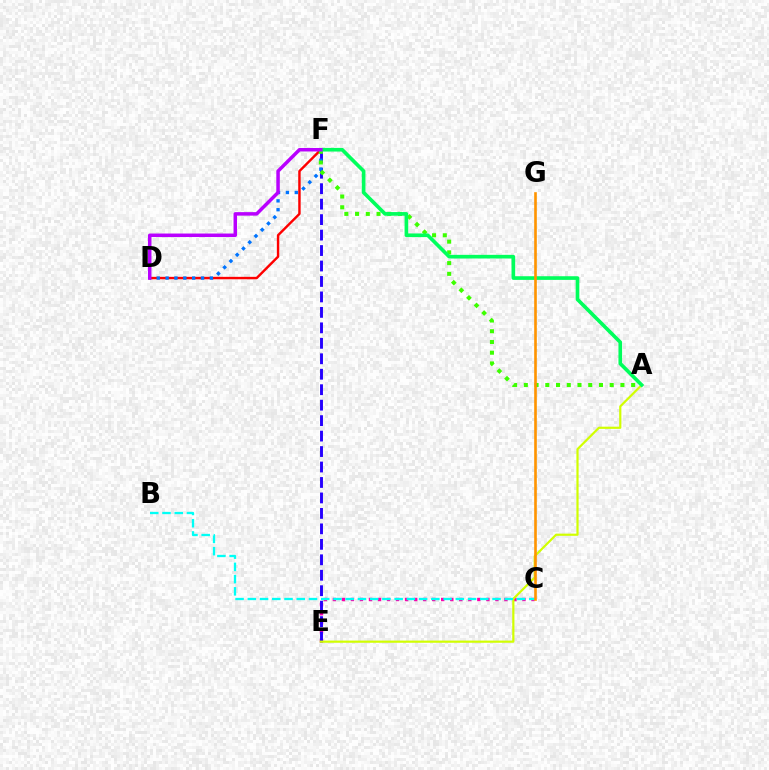{('C', 'E'): [{'color': '#ff00ac', 'line_style': 'dotted', 'thickness': 2.45}], ('E', 'F'): [{'color': '#2500ff', 'line_style': 'dashed', 'thickness': 2.1}], ('D', 'F'): [{'color': '#ff0000', 'line_style': 'solid', 'thickness': 1.75}, {'color': '#0074ff', 'line_style': 'dotted', 'thickness': 2.41}, {'color': '#b900ff', 'line_style': 'solid', 'thickness': 2.52}], ('A', 'E'): [{'color': '#d1ff00', 'line_style': 'solid', 'thickness': 1.58}], ('A', 'F'): [{'color': '#3dff00', 'line_style': 'dotted', 'thickness': 2.92}, {'color': '#00ff5c', 'line_style': 'solid', 'thickness': 2.63}], ('B', 'C'): [{'color': '#00fff6', 'line_style': 'dashed', 'thickness': 1.66}], ('C', 'G'): [{'color': '#ff9400', 'line_style': 'solid', 'thickness': 1.89}]}